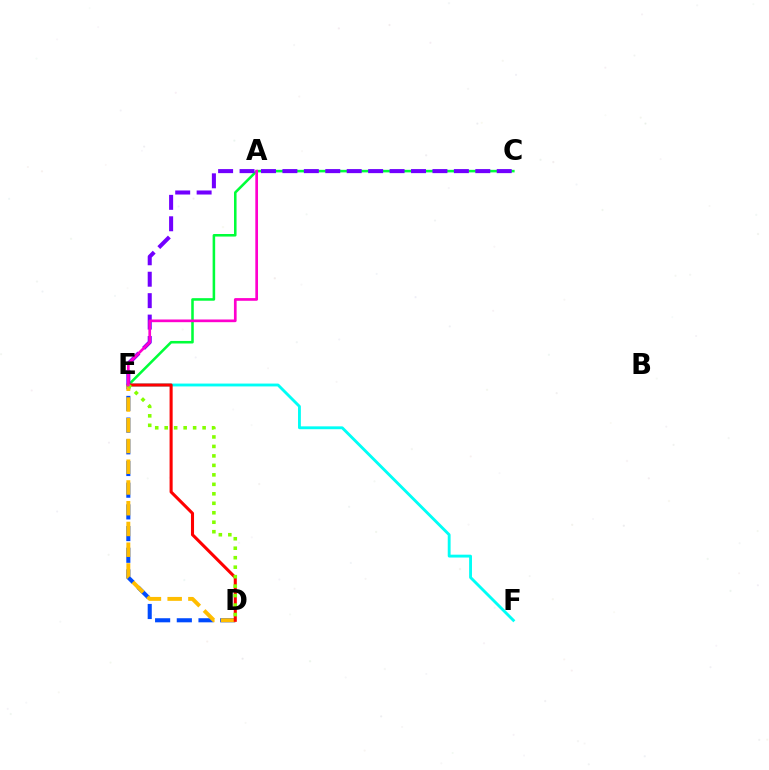{('D', 'E'): [{'color': '#004bff', 'line_style': 'dashed', 'thickness': 2.95}, {'color': '#ffbd00', 'line_style': 'dashed', 'thickness': 2.82}, {'color': '#ff0000', 'line_style': 'solid', 'thickness': 2.21}, {'color': '#84ff00', 'line_style': 'dotted', 'thickness': 2.57}], ('C', 'E'): [{'color': '#00ff39', 'line_style': 'solid', 'thickness': 1.84}, {'color': '#7200ff', 'line_style': 'dashed', 'thickness': 2.91}], ('E', 'F'): [{'color': '#00fff6', 'line_style': 'solid', 'thickness': 2.06}], ('A', 'E'): [{'color': '#ff00cf', 'line_style': 'solid', 'thickness': 1.94}]}